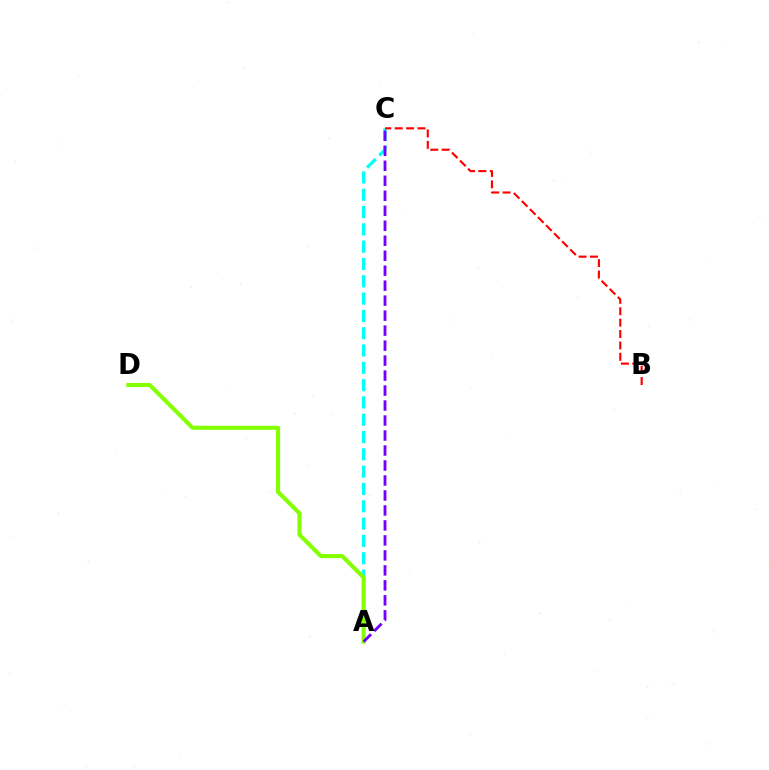{('A', 'C'): [{'color': '#00fff6', 'line_style': 'dashed', 'thickness': 2.35}, {'color': '#7200ff', 'line_style': 'dashed', 'thickness': 2.04}], ('B', 'C'): [{'color': '#ff0000', 'line_style': 'dashed', 'thickness': 1.55}], ('A', 'D'): [{'color': '#84ff00', 'line_style': 'solid', 'thickness': 2.94}]}